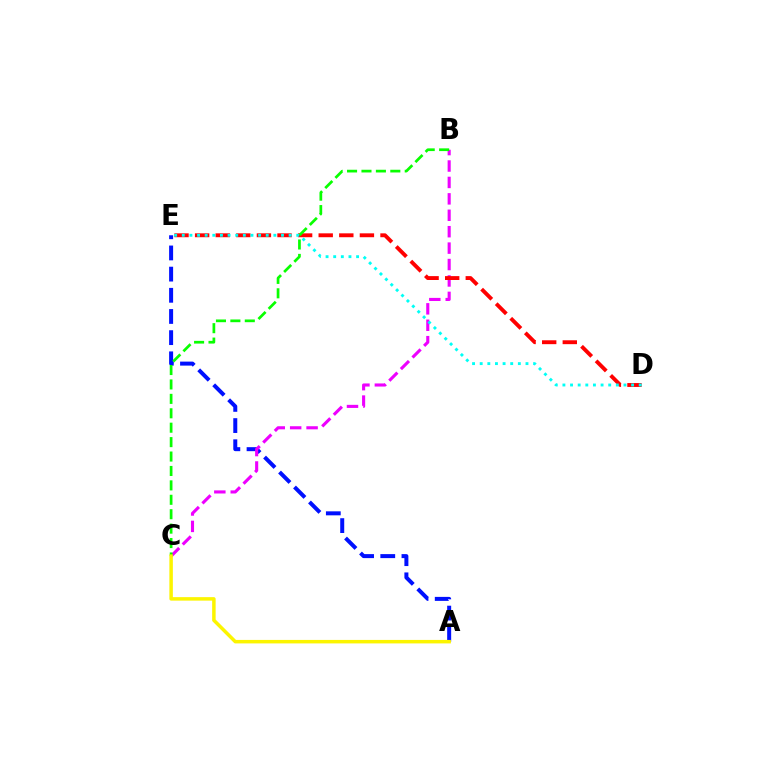{('A', 'E'): [{'color': '#0010ff', 'line_style': 'dashed', 'thickness': 2.88}], ('B', 'C'): [{'color': '#ee00ff', 'line_style': 'dashed', 'thickness': 2.23}, {'color': '#08ff00', 'line_style': 'dashed', 'thickness': 1.96}], ('D', 'E'): [{'color': '#ff0000', 'line_style': 'dashed', 'thickness': 2.8}, {'color': '#00fff6', 'line_style': 'dotted', 'thickness': 2.07}], ('A', 'C'): [{'color': '#fcf500', 'line_style': 'solid', 'thickness': 2.51}]}